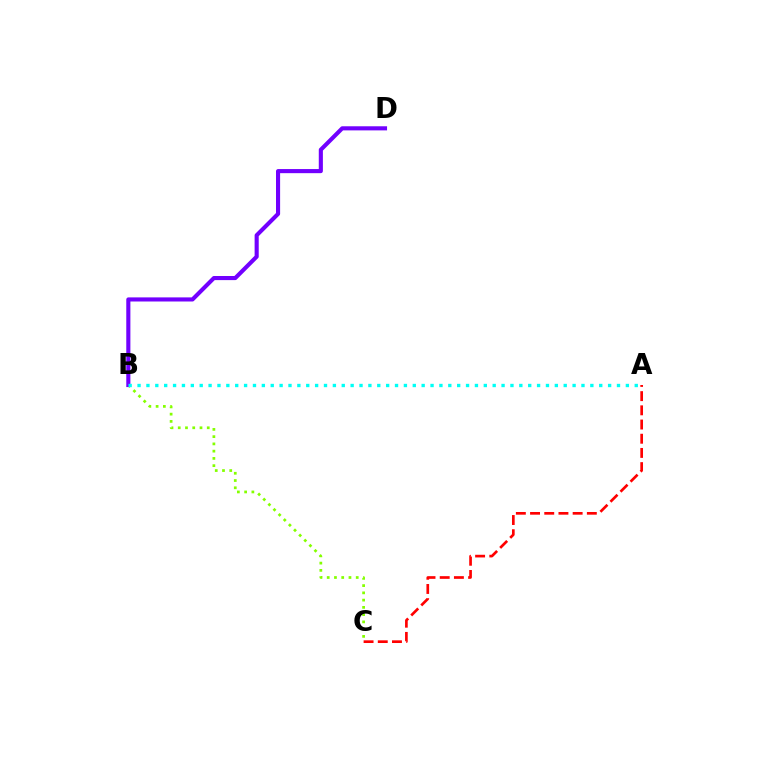{('B', 'C'): [{'color': '#84ff00', 'line_style': 'dotted', 'thickness': 1.97}], ('B', 'D'): [{'color': '#7200ff', 'line_style': 'solid', 'thickness': 2.96}], ('A', 'C'): [{'color': '#ff0000', 'line_style': 'dashed', 'thickness': 1.93}], ('A', 'B'): [{'color': '#00fff6', 'line_style': 'dotted', 'thickness': 2.41}]}